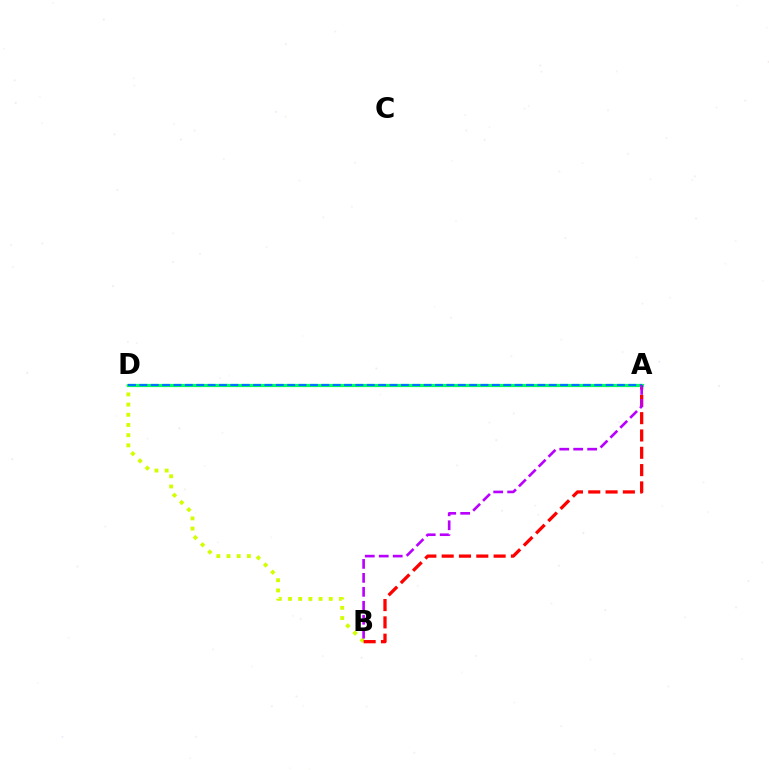{('B', 'D'): [{'color': '#d1ff00', 'line_style': 'dotted', 'thickness': 2.77}], ('A', 'B'): [{'color': '#ff0000', 'line_style': 'dashed', 'thickness': 2.35}, {'color': '#b900ff', 'line_style': 'dashed', 'thickness': 1.9}], ('A', 'D'): [{'color': '#00ff5c', 'line_style': 'solid', 'thickness': 2.31}, {'color': '#0074ff', 'line_style': 'dashed', 'thickness': 1.54}]}